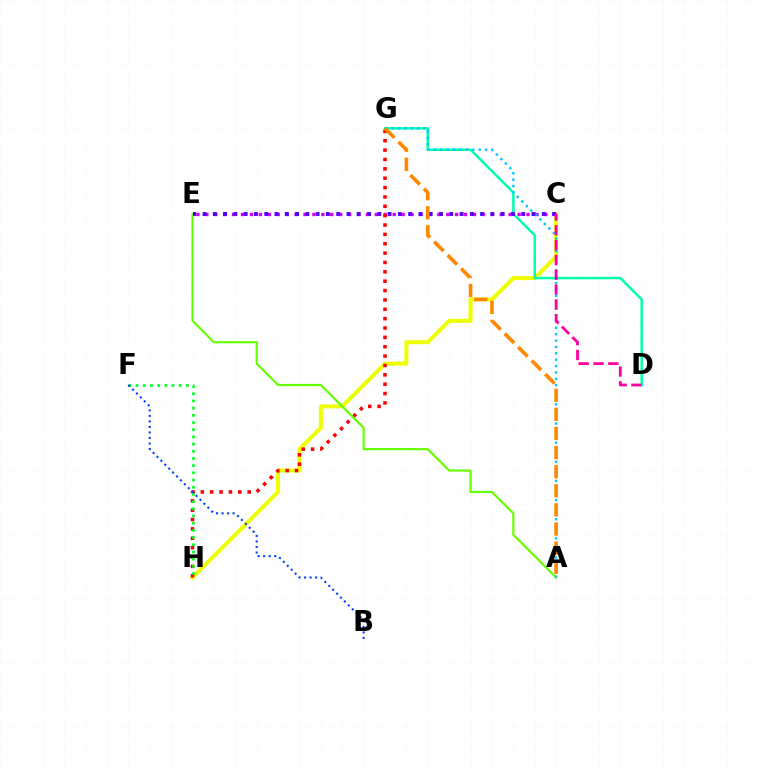{('C', 'H'): [{'color': '#eeff00', 'line_style': 'solid', 'thickness': 2.88}], ('D', 'G'): [{'color': '#00ffaf', 'line_style': 'solid', 'thickness': 1.79}], ('C', 'E'): [{'color': '#d600ff', 'line_style': 'dotted', 'thickness': 2.42}, {'color': '#4f00ff', 'line_style': 'dotted', 'thickness': 2.79}], ('G', 'H'): [{'color': '#ff0000', 'line_style': 'dotted', 'thickness': 2.54}], ('A', 'E'): [{'color': '#66ff00', 'line_style': 'solid', 'thickness': 1.56}], ('F', 'H'): [{'color': '#00ff27', 'line_style': 'dotted', 'thickness': 1.95}], ('A', 'G'): [{'color': '#00c7ff', 'line_style': 'dotted', 'thickness': 1.73}, {'color': '#ff8800', 'line_style': 'dashed', 'thickness': 2.59}], ('B', 'F'): [{'color': '#003fff', 'line_style': 'dotted', 'thickness': 1.5}], ('C', 'D'): [{'color': '#ff00a0', 'line_style': 'dashed', 'thickness': 2.02}]}